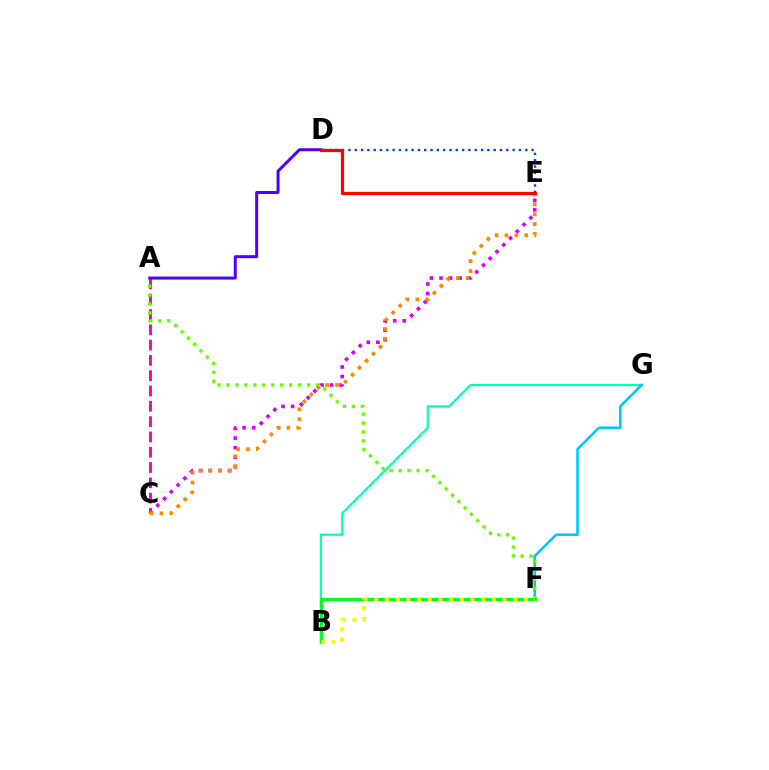{('C', 'E'): [{'color': '#d600ff', 'line_style': 'dotted', 'thickness': 2.6}, {'color': '#ff8800', 'line_style': 'dotted', 'thickness': 2.68}], ('D', 'E'): [{'color': '#003fff', 'line_style': 'dotted', 'thickness': 1.72}, {'color': '#ff0000', 'line_style': 'solid', 'thickness': 2.33}], ('B', 'G'): [{'color': '#00ffaf', 'line_style': 'solid', 'thickness': 1.56}], ('A', 'C'): [{'color': '#ff00a0', 'line_style': 'dashed', 'thickness': 2.08}], ('F', 'G'): [{'color': '#00c7ff', 'line_style': 'solid', 'thickness': 1.88}], ('A', 'F'): [{'color': '#66ff00', 'line_style': 'dotted', 'thickness': 2.43}], ('B', 'F'): [{'color': '#00ff27', 'line_style': 'solid', 'thickness': 2.32}, {'color': '#eeff00', 'line_style': 'dotted', 'thickness': 2.9}], ('A', 'D'): [{'color': '#4f00ff', 'line_style': 'solid', 'thickness': 2.15}]}